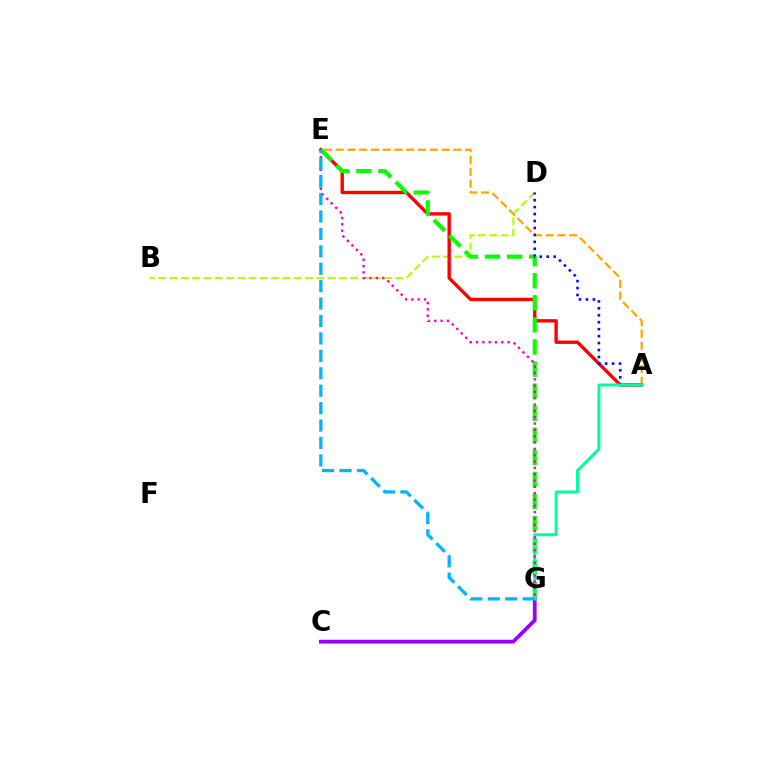{('B', 'D'): [{'color': '#b3ff00', 'line_style': 'dashed', 'thickness': 1.53}], ('A', 'E'): [{'color': '#ff0000', 'line_style': 'solid', 'thickness': 2.43}, {'color': '#ffa500', 'line_style': 'dashed', 'thickness': 1.6}], ('C', 'G'): [{'color': '#9b00ff', 'line_style': 'solid', 'thickness': 2.71}], ('E', 'G'): [{'color': '#08ff00', 'line_style': 'dashed', 'thickness': 3.0}, {'color': '#ff00bd', 'line_style': 'dotted', 'thickness': 1.72}, {'color': '#00b5ff', 'line_style': 'dashed', 'thickness': 2.37}], ('A', 'D'): [{'color': '#0010ff', 'line_style': 'dotted', 'thickness': 1.89}], ('A', 'G'): [{'color': '#00ff9d', 'line_style': 'solid', 'thickness': 2.14}]}